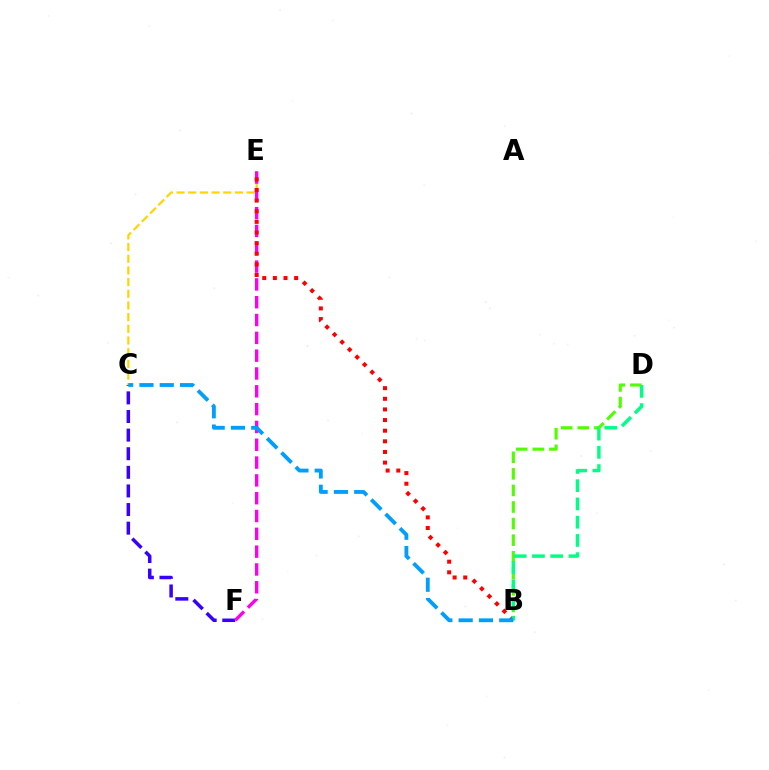{('C', 'E'): [{'color': '#ffd500', 'line_style': 'dashed', 'thickness': 1.59}], ('C', 'F'): [{'color': '#3700ff', 'line_style': 'dashed', 'thickness': 2.53}], ('B', 'D'): [{'color': '#4fff00', 'line_style': 'dashed', 'thickness': 2.25}, {'color': '#00ff86', 'line_style': 'dashed', 'thickness': 2.48}], ('E', 'F'): [{'color': '#ff00ed', 'line_style': 'dashed', 'thickness': 2.42}], ('B', 'E'): [{'color': '#ff0000', 'line_style': 'dotted', 'thickness': 2.89}], ('B', 'C'): [{'color': '#009eff', 'line_style': 'dashed', 'thickness': 2.76}]}